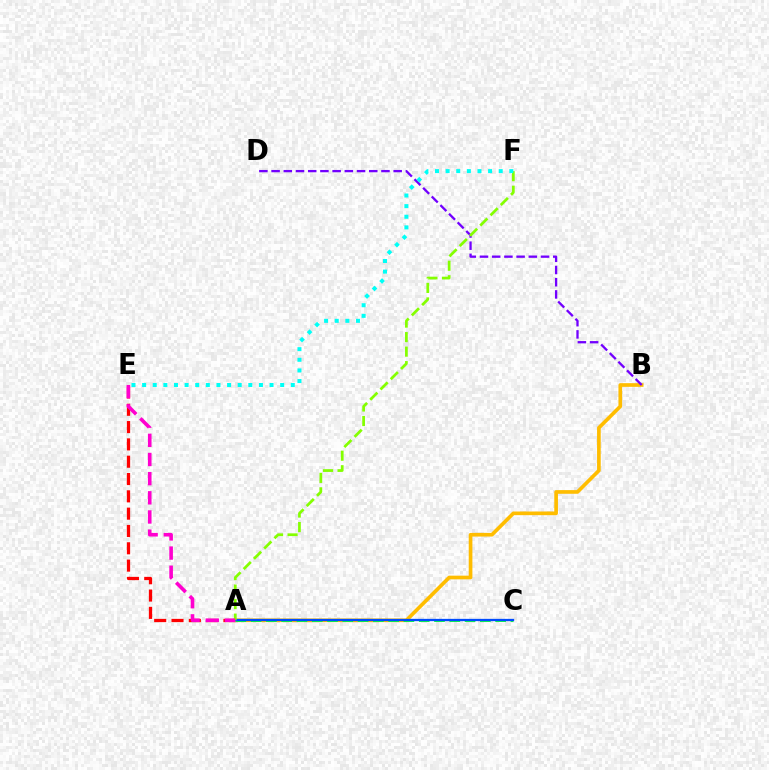{('A', 'E'): [{'color': '#ff0000', 'line_style': 'dashed', 'thickness': 2.35}, {'color': '#ff00cf', 'line_style': 'dashed', 'thickness': 2.6}], ('A', 'B'): [{'color': '#ffbd00', 'line_style': 'solid', 'thickness': 2.64}], ('A', 'C'): [{'color': '#00ff39', 'line_style': 'dashed', 'thickness': 2.08}, {'color': '#004bff', 'line_style': 'solid', 'thickness': 1.65}], ('B', 'D'): [{'color': '#7200ff', 'line_style': 'dashed', 'thickness': 1.66}], ('A', 'F'): [{'color': '#84ff00', 'line_style': 'dashed', 'thickness': 1.97}], ('E', 'F'): [{'color': '#00fff6', 'line_style': 'dotted', 'thickness': 2.89}]}